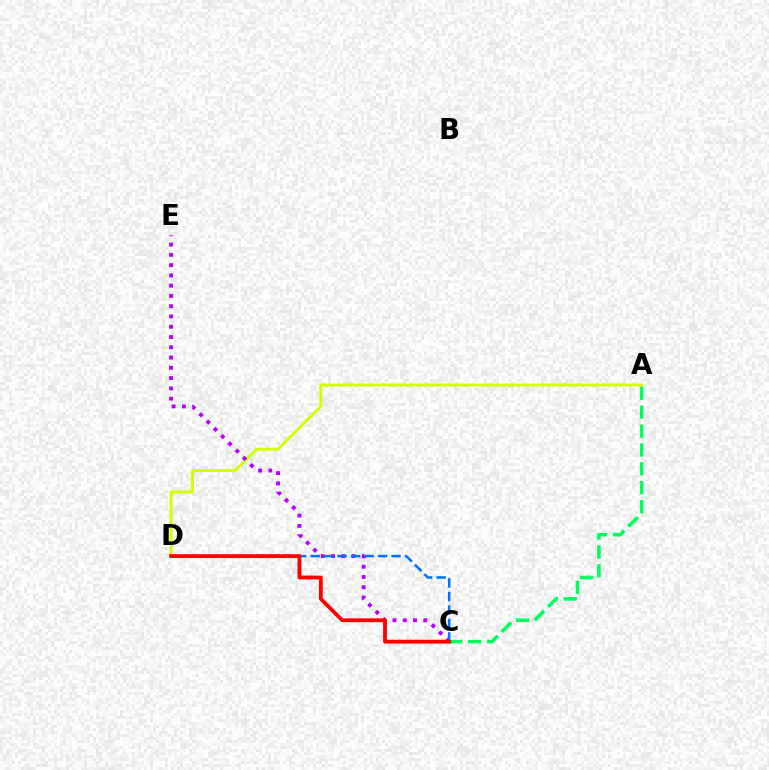{('A', 'D'): [{'color': '#d1ff00', 'line_style': 'solid', 'thickness': 2.11}], ('A', 'C'): [{'color': '#00ff5c', 'line_style': 'dashed', 'thickness': 2.57}], ('C', 'E'): [{'color': '#b900ff', 'line_style': 'dotted', 'thickness': 2.79}], ('C', 'D'): [{'color': '#0074ff', 'line_style': 'dashed', 'thickness': 1.83}, {'color': '#ff0000', 'line_style': 'solid', 'thickness': 2.74}]}